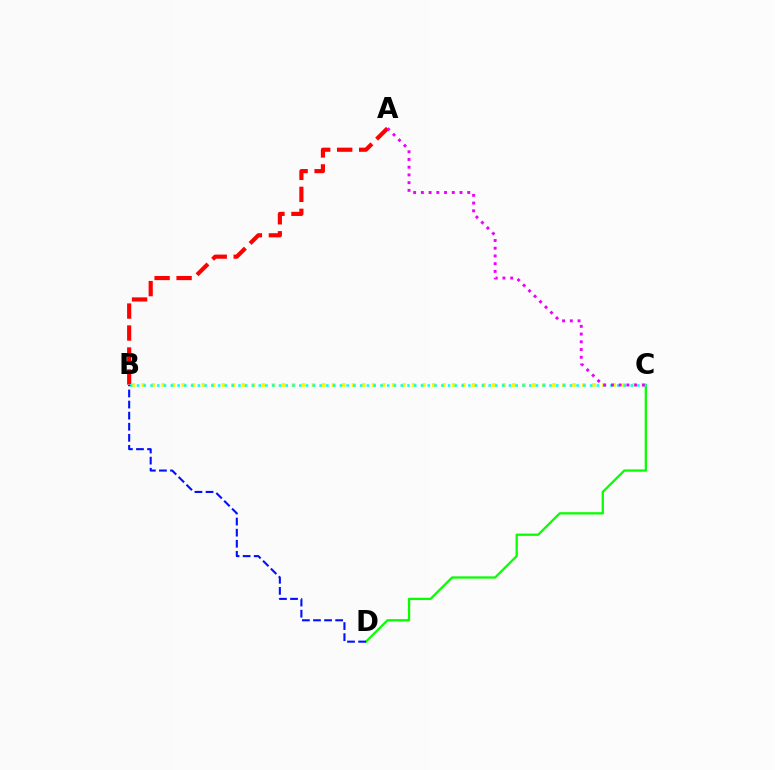{('B', 'C'): [{'color': '#fcf500', 'line_style': 'dotted', 'thickness': 2.72}, {'color': '#00fff6', 'line_style': 'dotted', 'thickness': 1.84}], ('C', 'D'): [{'color': '#08ff00', 'line_style': 'solid', 'thickness': 1.65}], ('A', 'B'): [{'color': '#ff0000', 'line_style': 'dashed', 'thickness': 2.99}], ('B', 'D'): [{'color': '#0010ff', 'line_style': 'dashed', 'thickness': 1.51}], ('A', 'C'): [{'color': '#ee00ff', 'line_style': 'dotted', 'thickness': 2.1}]}